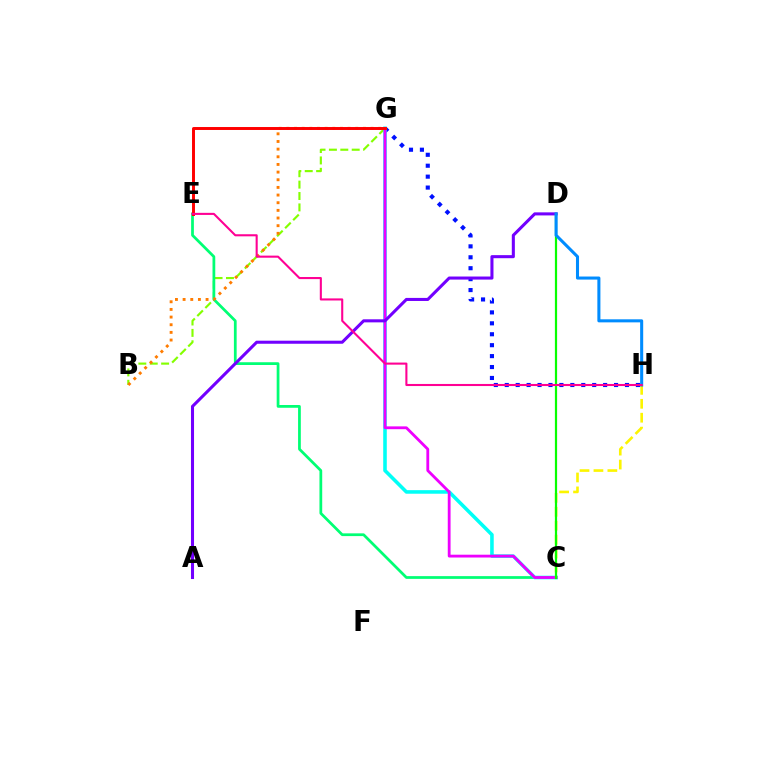{('G', 'H'): [{'color': '#0010ff', 'line_style': 'dotted', 'thickness': 2.97}], ('B', 'G'): [{'color': '#84ff00', 'line_style': 'dashed', 'thickness': 1.55}, {'color': '#ff7c00', 'line_style': 'dotted', 'thickness': 2.08}], ('C', 'E'): [{'color': '#00ff74', 'line_style': 'solid', 'thickness': 1.98}], ('C', 'G'): [{'color': '#00fff6', 'line_style': 'solid', 'thickness': 2.57}, {'color': '#ee00ff', 'line_style': 'solid', 'thickness': 2.03}], ('C', 'H'): [{'color': '#fcf500', 'line_style': 'dashed', 'thickness': 1.89}], ('A', 'D'): [{'color': '#7200ff', 'line_style': 'solid', 'thickness': 2.2}], ('C', 'D'): [{'color': '#08ff00', 'line_style': 'solid', 'thickness': 1.59}], ('D', 'H'): [{'color': '#008cff', 'line_style': 'solid', 'thickness': 2.2}], ('E', 'G'): [{'color': '#ff0000', 'line_style': 'solid', 'thickness': 2.12}], ('E', 'H'): [{'color': '#ff0094', 'line_style': 'solid', 'thickness': 1.5}]}